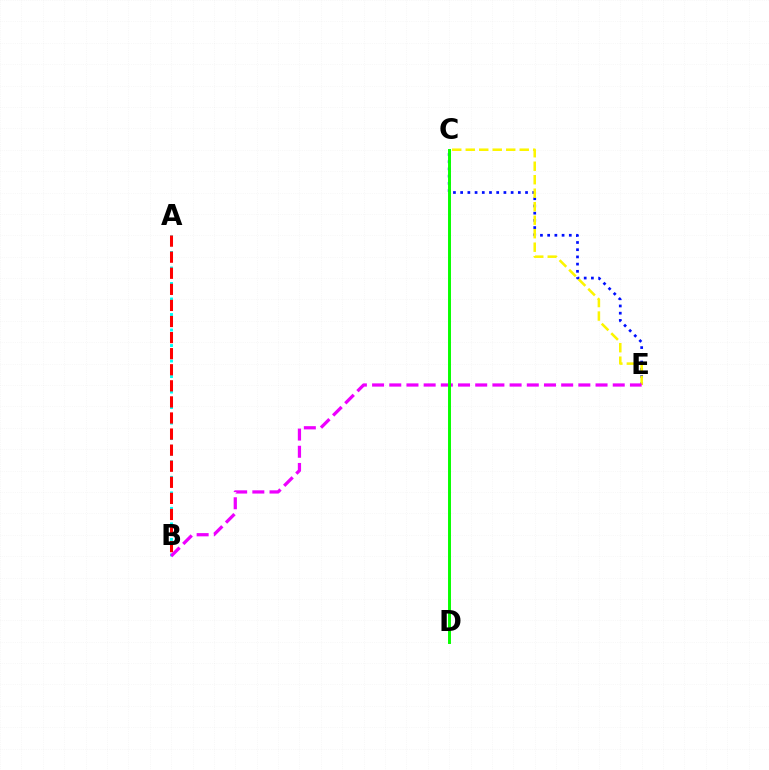{('A', 'B'): [{'color': '#00fff6', 'line_style': 'dotted', 'thickness': 2.11}, {'color': '#ff0000', 'line_style': 'dashed', 'thickness': 2.18}], ('C', 'E'): [{'color': '#0010ff', 'line_style': 'dotted', 'thickness': 1.96}, {'color': '#fcf500', 'line_style': 'dashed', 'thickness': 1.83}], ('B', 'E'): [{'color': '#ee00ff', 'line_style': 'dashed', 'thickness': 2.34}], ('C', 'D'): [{'color': '#08ff00', 'line_style': 'solid', 'thickness': 2.12}]}